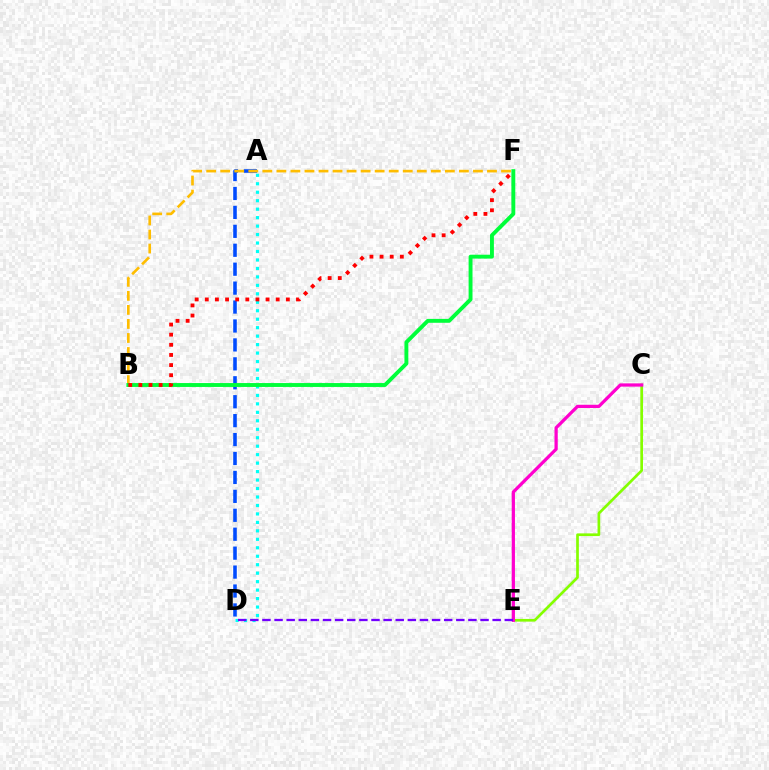{('C', 'E'): [{'color': '#84ff00', 'line_style': 'solid', 'thickness': 1.94}, {'color': '#ff00cf', 'line_style': 'solid', 'thickness': 2.34}], ('A', 'D'): [{'color': '#004bff', 'line_style': 'dashed', 'thickness': 2.57}, {'color': '#00fff6', 'line_style': 'dotted', 'thickness': 2.3}], ('B', 'F'): [{'color': '#ffbd00', 'line_style': 'dashed', 'thickness': 1.91}, {'color': '#00ff39', 'line_style': 'solid', 'thickness': 2.8}, {'color': '#ff0000', 'line_style': 'dotted', 'thickness': 2.75}], ('D', 'E'): [{'color': '#7200ff', 'line_style': 'dashed', 'thickness': 1.65}]}